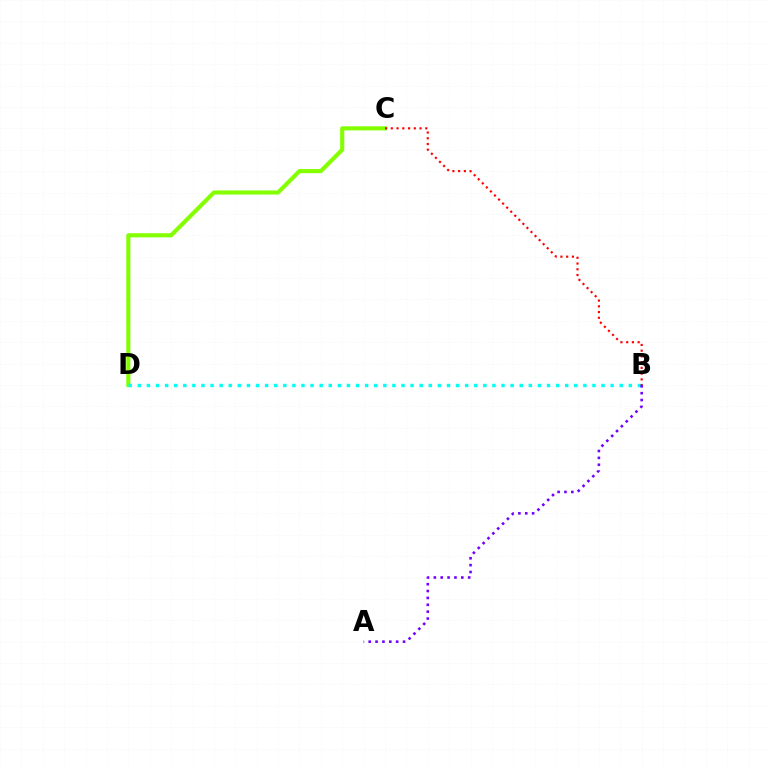{('C', 'D'): [{'color': '#84ff00', 'line_style': 'solid', 'thickness': 2.97}], ('B', 'D'): [{'color': '#00fff6', 'line_style': 'dotted', 'thickness': 2.47}], ('B', 'C'): [{'color': '#ff0000', 'line_style': 'dotted', 'thickness': 1.56}], ('A', 'B'): [{'color': '#7200ff', 'line_style': 'dotted', 'thickness': 1.87}]}